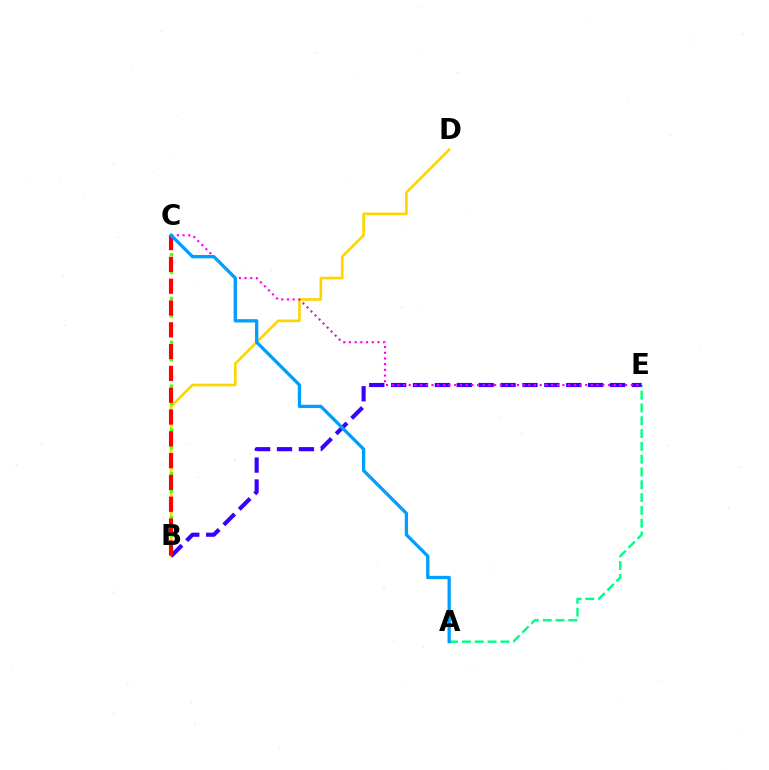{('A', 'E'): [{'color': '#00ff86', 'line_style': 'dashed', 'thickness': 1.74}], ('B', 'D'): [{'color': '#ffd500', 'line_style': 'solid', 'thickness': 1.91}], ('B', 'C'): [{'color': '#4fff00', 'line_style': 'dotted', 'thickness': 2.38}, {'color': '#ff0000', 'line_style': 'dashed', 'thickness': 2.96}], ('B', 'E'): [{'color': '#3700ff', 'line_style': 'dashed', 'thickness': 2.97}], ('C', 'E'): [{'color': '#ff00ed', 'line_style': 'dotted', 'thickness': 1.55}], ('A', 'C'): [{'color': '#009eff', 'line_style': 'solid', 'thickness': 2.37}]}